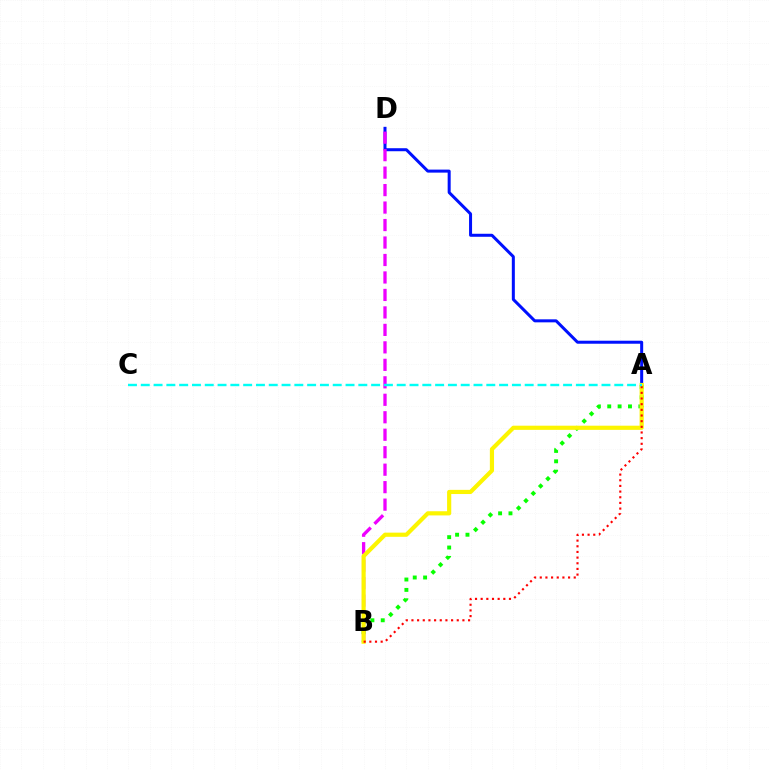{('A', 'D'): [{'color': '#0010ff', 'line_style': 'solid', 'thickness': 2.17}], ('A', 'B'): [{'color': '#08ff00', 'line_style': 'dotted', 'thickness': 2.82}, {'color': '#fcf500', 'line_style': 'solid', 'thickness': 3.0}, {'color': '#ff0000', 'line_style': 'dotted', 'thickness': 1.54}], ('B', 'D'): [{'color': '#ee00ff', 'line_style': 'dashed', 'thickness': 2.37}], ('A', 'C'): [{'color': '#00fff6', 'line_style': 'dashed', 'thickness': 1.74}]}